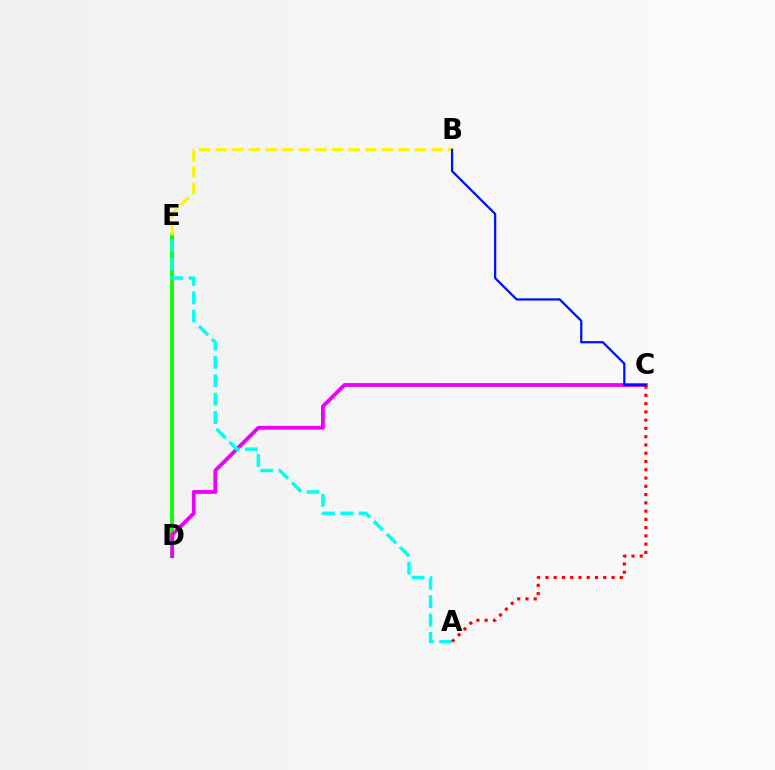{('D', 'E'): [{'color': '#08ff00', 'line_style': 'solid', 'thickness': 2.75}], ('C', 'D'): [{'color': '#ee00ff', 'line_style': 'solid', 'thickness': 2.75}], ('A', 'E'): [{'color': '#00fff6', 'line_style': 'dashed', 'thickness': 2.5}], ('B', 'E'): [{'color': '#fcf500', 'line_style': 'dashed', 'thickness': 2.26}], ('A', 'C'): [{'color': '#ff0000', 'line_style': 'dotted', 'thickness': 2.25}], ('B', 'C'): [{'color': '#0010ff', 'line_style': 'solid', 'thickness': 1.62}]}